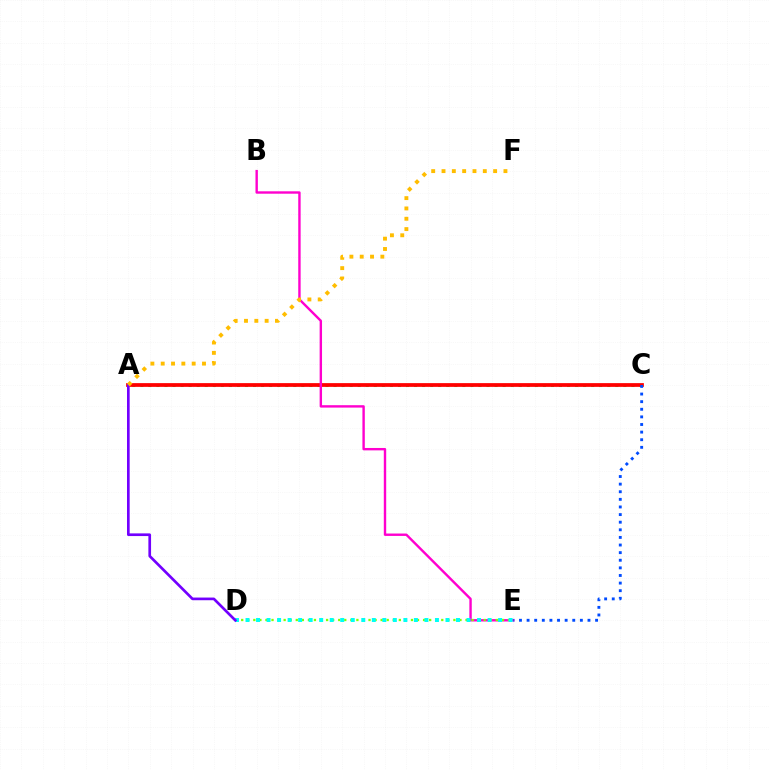{('A', 'C'): [{'color': '#00ff39', 'line_style': 'dotted', 'thickness': 2.19}, {'color': '#ff0000', 'line_style': 'solid', 'thickness': 2.7}], ('B', 'E'): [{'color': '#ff00cf', 'line_style': 'solid', 'thickness': 1.73}], ('D', 'E'): [{'color': '#84ff00', 'line_style': 'dotted', 'thickness': 1.65}, {'color': '#00fff6', 'line_style': 'dotted', 'thickness': 2.86}], ('A', 'D'): [{'color': '#7200ff', 'line_style': 'solid', 'thickness': 1.93}], ('C', 'E'): [{'color': '#004bff', 'line_style': 'dotted', 'thickness': 2.07}], ('A', 'F'): [{'color': '#ffbd00', 'line_style': 'dotted', 'thickness': 2.8}]}